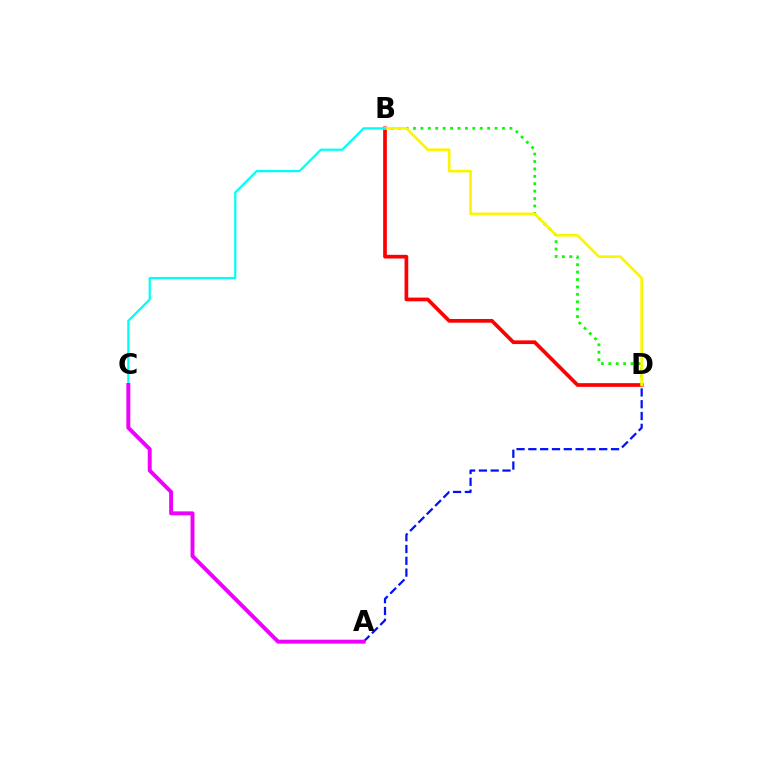{('B', 'D'): [{'color': '#ff0000', 'line_style': 'solid', 'thickness': 2.66}, {'color': '#08ff00', 'line_style': 'dotted', 'thickness': 2.01}, {'color': '#fcf500', 'line_style': 'solid', 'thickness': 1.9}], ('A', 'D'): [{'color': '#0010ff', 'line_style': 'dashed', 'thickness': 1.6}], ('B', 'C'): [{'color': '#00fff6', 'line_style': 'solid', 'thickness': 1.6}], ('A', 'C'): [{'color': '#ee00ff', 'line_style': 'solid', 'thickness': 2.83}]}